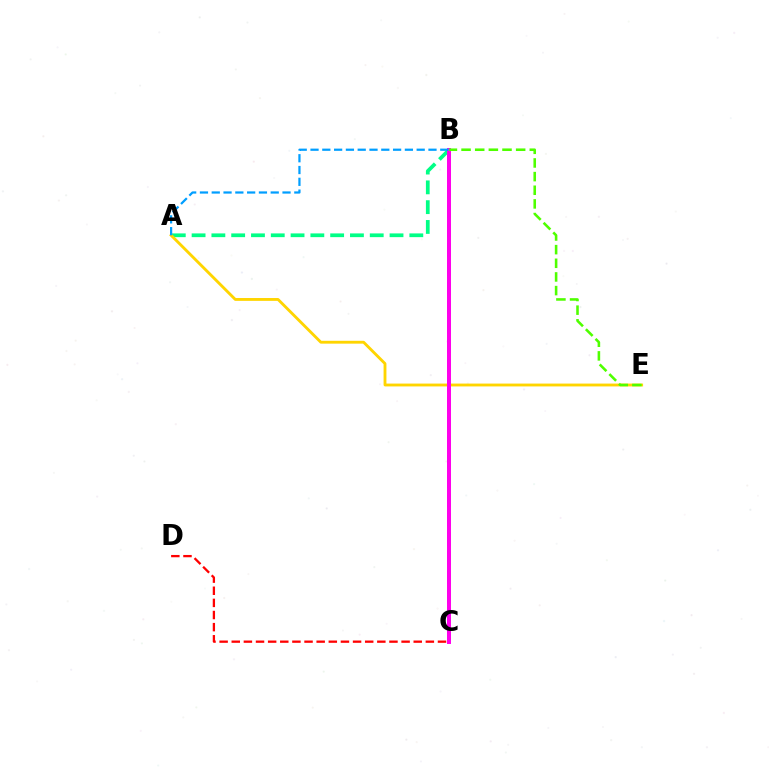{('B', 'C'): [{'color': '#3700ff', 'line_style': 'dashed', 'thickness': 2.62}, {'color': '#ff00ed', 'line_style': 'solid', 'thickness': 2.87}], ('A', 'B'): [{'color': '#00ff86', 'line_style': 'dashed', 'thickness': 2.69}, {'color': '#009eff', 'line_style': 'dashed', 'thickness': 1.6}], ('A', 'E'): [{'color': '#ffd500', 'line_style': 'solid', 'thickness': 2.05}], ('C', 'D'): [{'color': '#ff0000', 'line_style': 'dashed', 'thickness': 1.65}], ('B', 'E'): [{'color': '#4fff00', 'line_style': 'dashed', 'thickness': 1.85}]}